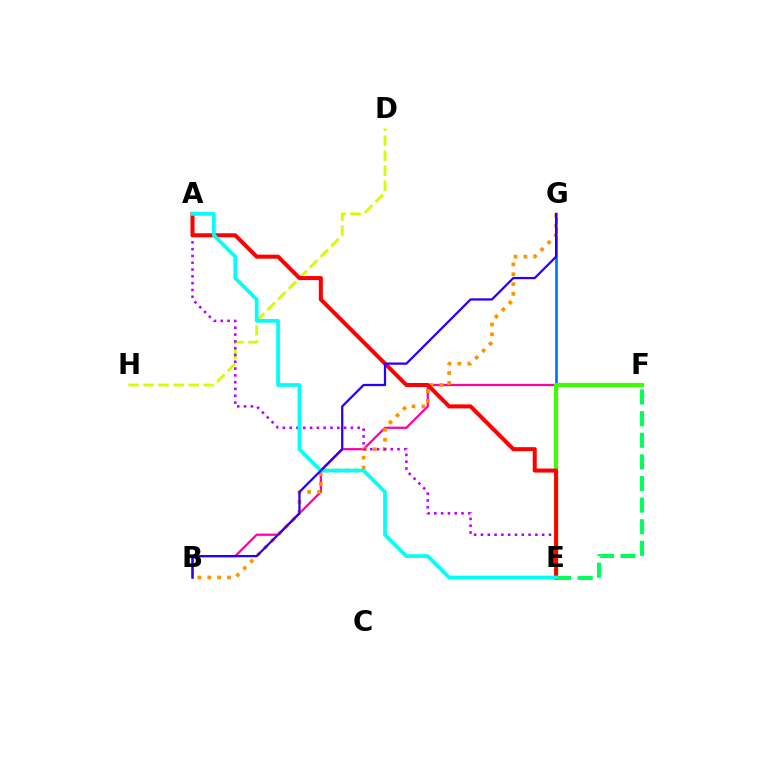{('E', 'G'): [{'color': '#0074ff', 'line_style': 'solid', 'thickness': 1.92}], ('E', 'F'): [{'color': '#00ff5c', 'line_style': 'dashed', 'thickness': 2.94}, {'color': '#3dff00', 'line_style': 'solid', 'thickness': 3.0}], ('B', 'F'): [{'color': '#ff00ac', 'line_style': 'solid', 'thickness': 1.61}], ('B', 'G'): [{'color': '#ff9400', 'line_style': 'dotted', 'thickness': 2.68}, {'color': '#2500ff', 'line_style': 'solid', 'thickness': 1.62}], ('D', 'H'): [{'color': '#d1ff00', 'line_style': 'dashed', 'thickness': 2.04}], ('A', 'E'): [{'color': '#b900ff', 'line_style': 'dotted', 'thickness': 1.85}, {'color': '#ff0000', 'line_style': 'solid', 'thickness': 2.9}, {'color': '#00fff6', 'line_style': 'solid', 'thickness': 2.69}]}